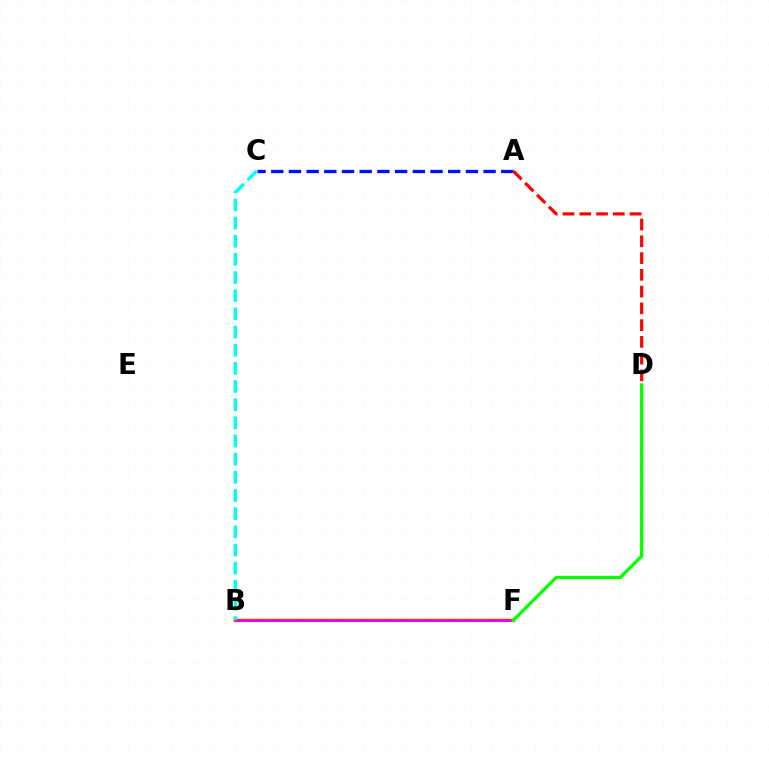{('B', 'F'): [{'color': '#fcf500', 'line_style': 'solid', 'thickness': 3.0}, {'color': '#ee00ff', 'line_style': 'solid', 'thickness': 2.19}], ('A', 'C'): [{'color': '#0010ff', 'line_style': 'dashed', 'thickness': 2.4}], ('B', 'C'): [{'color': '#00fff6', 'line_style': 'dashed', 'thickness': 2.47}], ('A', 'D'): [{'color': '#ff0000', 'line_style': 'dashed', 'thickness': 2.28}], ('D', 'F'): [{'color': '#08ff00', 'line_style': 'solid', 'thickness': 2.39}]}